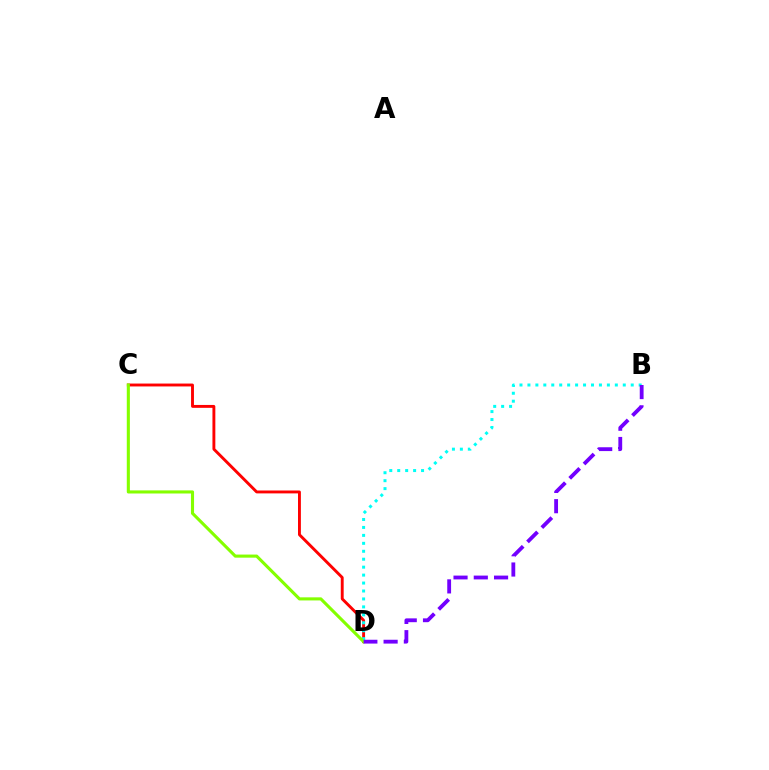{('C', 'D'): [{'color': '#ff0000', 'line_style': 'solid', 'thickness': 2.08}, {'color': '#84ff00', 'line_style': 'solid', 'thickness': 2.23}], ('B', 'D'): [{'color': '#00fff6', 'line_style': 'dotted', 'thickness': 2.16}, {'color': '#7200ff', 'line_style': 'dashed', 'thickness': 2.75}]}